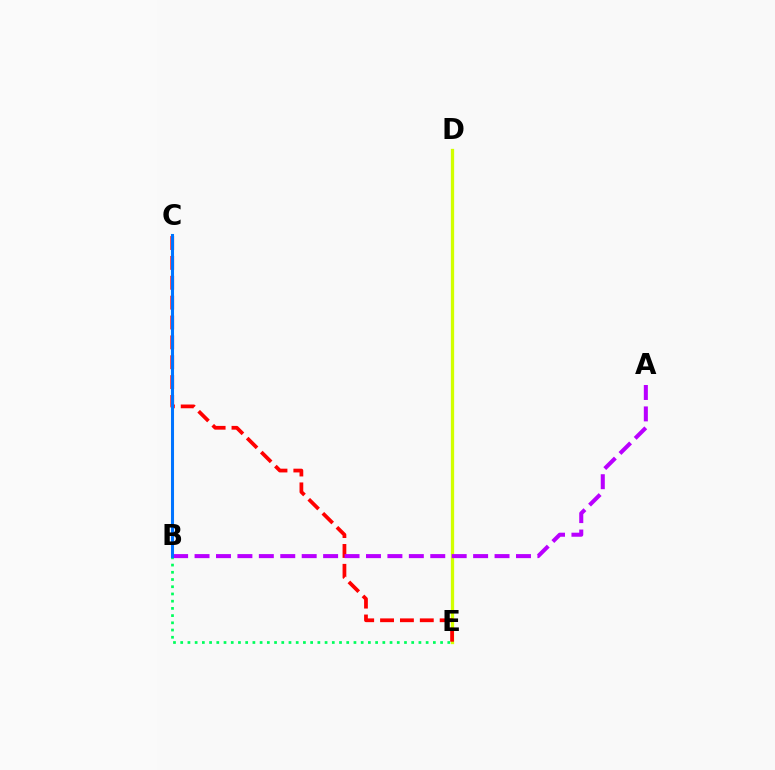{('D', 'E'): [{'color': '#d1ff00', 'line_style': 'solid', 'thickness': 2.36}], ('B', 'E'): [{'color': '#00ff5c', 'line_style': 'dotted', 'thickness': 1.96}], ('C', 'E'): [{'color': '#ff0000', 'line_style': 'dashed', 'thickness': 2.7}], ('A', 'B'): [{'color': '#b900ff', 'line_style': 'dashed', 'thickness': 2.91}], ('B', 'C'): [{'color': '#0074ff', 'line_style': 'solid', 'thickness': 2.2}]}